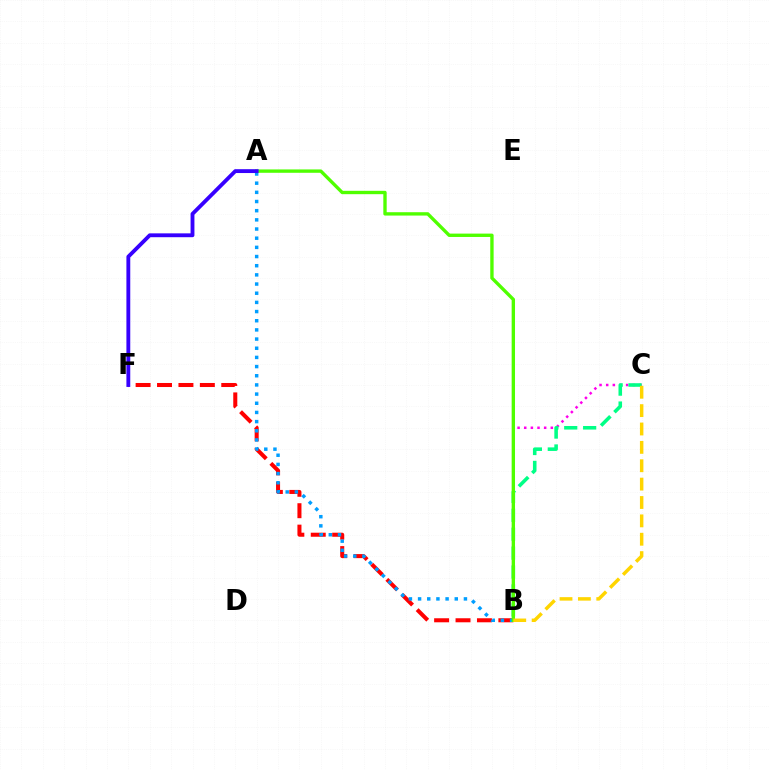{('B', 'C'): [{'color': '#ff00ed', 'line_style': 'dotted', 'thickness': 1.81}, {'color': '#00ff86', 'line_style': 'dashed', 'thickness': 2.57}, {'color': '#ffd500', 'line_style': 'dashed', 'thickness': 2.5}], ('B', 'F'): [{'color': '#ff0000', 'line_style': 'dashed', 'thickness': 2.91}], ('A', 'B'): [{'color': '#009eff', 'line_style': 'dotted', 'thickness': 2.49}, {'color': '#4fff00', 'line_style': 'solid', 'thickness': 2.42}], ('A', 'F'): [{'color': '#3700ff', 'line_style': 'solid', 'thickness': 2.77}]}